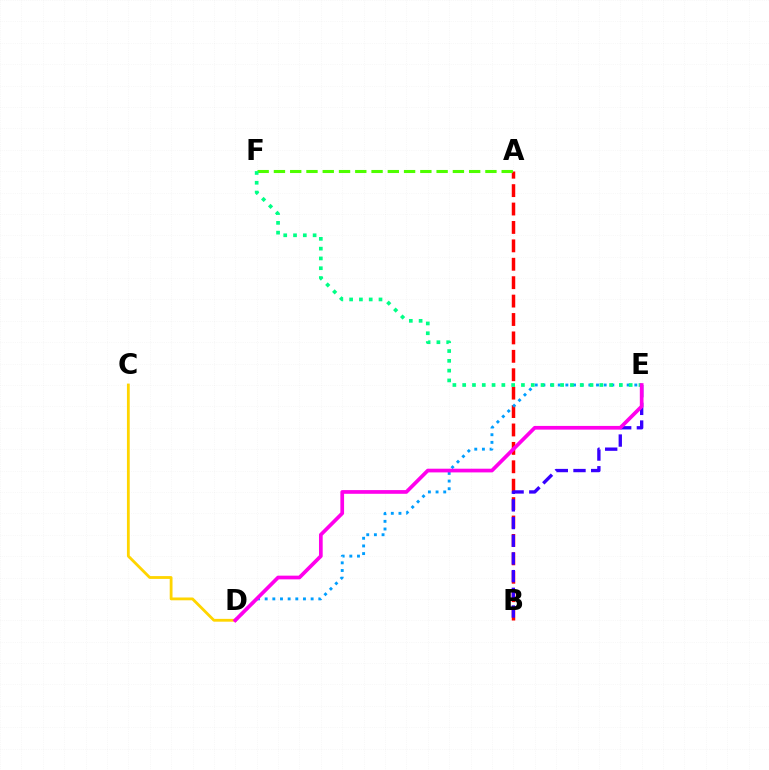{('A', 'B'): [{'color': '#ff0000', 'line_style': 'dashed', 'thickness': 2.5}], ('B', 'E'): [{'color': '#3700ff', 'line_style': 'dashed', 'thickness': 2.4}], ('C', 'D'): [{'color': '#ffd500', 'line_style': 'solid', 'thickness': 2.02}], ('D', 'E'): [{'color': '#009eff', 'line_style': 'dotted', 'thickness': 2.08}, {'color': '#ff00ed', 'line_style': 'solid', 'thickness': 2.67}], ('A', 'F'): [{'color': '#4fff00', 'line_style': 'dashed', 'thickness': 2.21}], ('E', 'F'): [{'color': '#00ff86', 'line_style': 'dotted', 'thickness': 2.66}]}